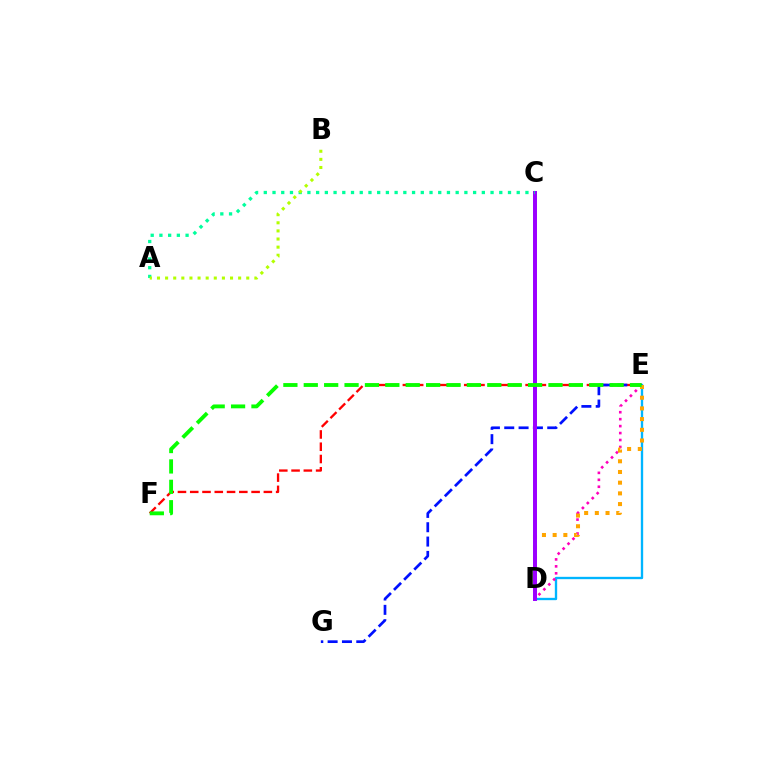{('D', 'E'): [{'color': '#00b5ff', 'line_style': 'solid', 'thickness': 1.69}, {'color': '#ff00bd', 'line_style': 'dotted', 'thickness': 1.89}, {'color': '#ffa500', 'line_style': 'dotted', 'thickness': 2.91}], ('E', 'F'): [{'color': '#ff0000', 'line_style': 'dashed', 'thickness': 1.67}, {'color': '#08ff00', 'line_style': 'dashed', 'thickness': 2.77}], ('E', 'G'): [{'color': '#0010ff', 'line_style': 'dashed', 'thickness': 1.95}], ('C', 'D'): [{'color': '#9b00ff', 'line_style': 'solid', 'thickness': 2.86}], ('A', 'C'): [{'color': '#00ff9d', 'line_style': 'dotted', 'thickness': 2.37}], ('A', 'B'): [{'color': '#b3ff00', 'line_style': 'dotted', 'thickness': 2.2}]}